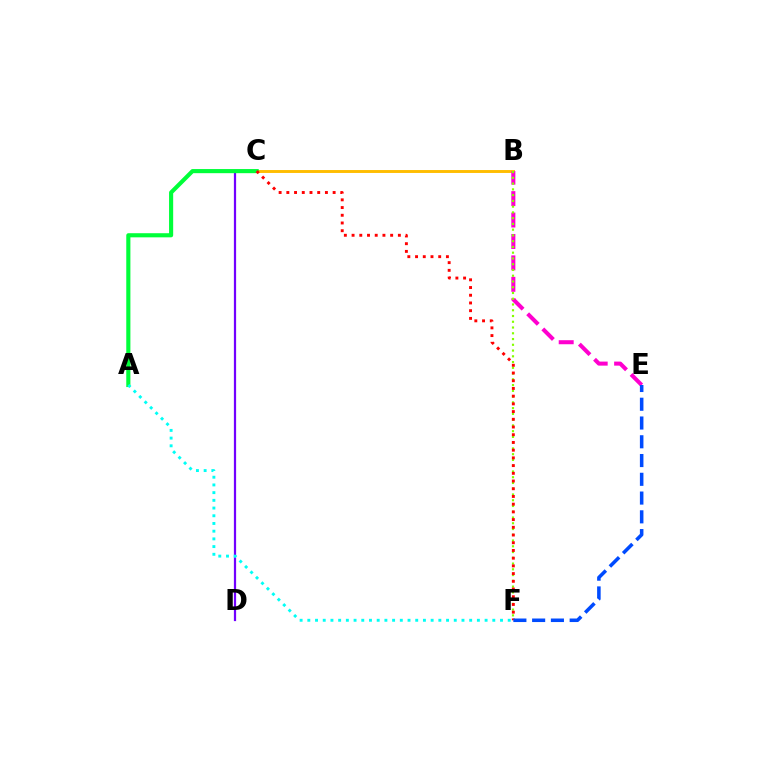{('C', 'D'): [{'color': '#7200ff', 'line_style': 'solid', 'thickness': 1.6}], ('B', 'C'): [{'color': '#ffbd00', 'line_style': 'solid', 'thickness': 2.1}], ('A', 'C'): [{'color': '#00ff39', 'line_style': 'solid', 'thickness': 2.97}], ('A', 'F'): [{'color': '#00fff6', 'line_style': 'dotted', 'thickness': 2.09}], ('B', 'E'): [{'color': '#ff00cf', 'line_style': 'dashed', 'thickness': 2.91}], ('B', 'F'): [{'color': '#84ff00', 'line_style': 'dotted', 'thickness': 1.56}], ('C', 'F'): [{'color': '#ff0000', 'line_style': 'dotted', 'thickness': 2.1}], ('E', 'F'): [{'color': '#004bff', 'line_style': 'dashed', 'thickness': 2.55}]}